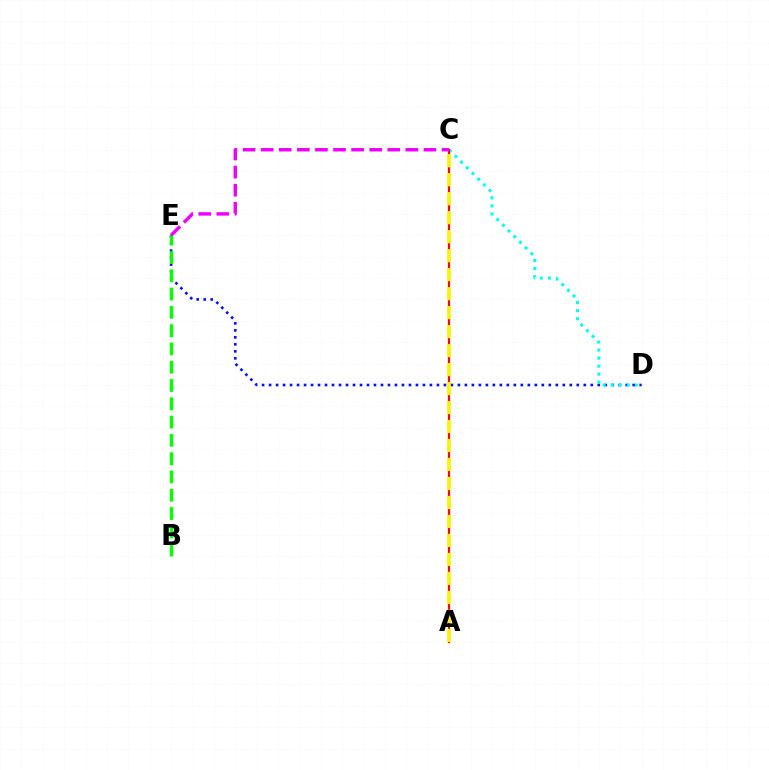{('D', 'E'): [{'color': '#0010ff', 'line_style': 'dotted', 'thickness': 1.9}], ('B', 'E'): [{'color': '#08ff00', 'line_style': 'dashed', 'thickness': 2.48}], ('C', 'D'): [{'color': '#00fff6', 'line_style': 'dotted', 'thickness': 2.18}], ('A', 'C'): [{'color': '#ff0000', 'line_style': 'solid', 'thickness': 1.6}, {'color': '#fcf500', 'line_style': 'dashed', 'thickness': 2.58}], ('C', 'E'): [{'color': '#ee00ff', 'line_style': 'dashed', 'thickness': 2.46}]}